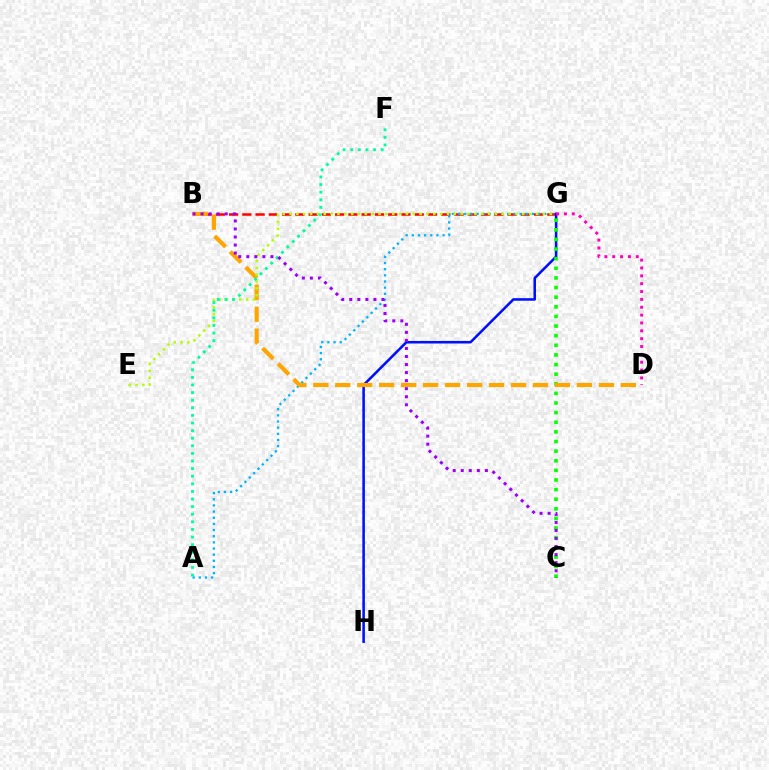{('B', 'G'): [{'color': '#ff0000', 'line_style': 'dashed', 'thickness': 1.8}], ('G', 'H'): [{'color': '#0010ff', 'line_style': 'solid', 'thickness': 1.84}], ('A', 'G'): [{'color': '#00b5ff', 'line_style': 'dotted', 'thickness': 1.67}], ('D', 'G'): [{'color': '#ff00bd', 'line_style': 'dotted', 'thickness': 2.13}], ('C', 'G'): [{'color': '#08ff00', 'line_style': 'dotted', 'thickness': 2.61}], ('B', 'D'): [{'color': '#ffa500', 'line_style': 'dashed', 'thickness': 2.98}], ('E', 'G'): [{'color': '#b3ff00', 'line_style': 'dotted', 'thickness': 1.86}], ('A', 'F'): [{'color': '#00ff9d', 'line_style': 'dotted', 'thickness': 2.07}], ('B', 'C'): [{'color': '#9b00ff', 'line_style': 'dotted', 'thickness': 2.19}]}